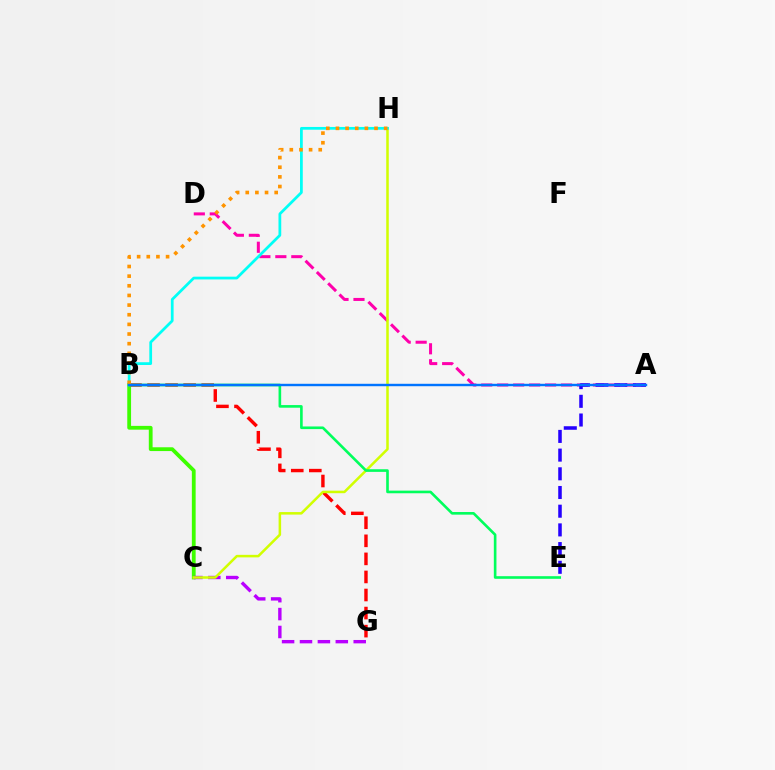{('B', 'C'): [{'color': '#3dff00', 'line_style': 'solid', 'thickness': 2.73}], ('A', 'D'): [{'color': '#ff00ac', 'line_style': 'dashed', 'thickness': 2.17}], ('C', 'G'): [{'color': '#b900ff', 'line_style': 'dashed', 'thickness': 2.43}], ('B', 'G'): [{'color': '#ff0000', 'line_style': 'dashed', 'thickness': 2.45}], ('C', 'H'): [{'color': '#d1ff00', 'line_style': 'solid', 'thickness': 1.82}], ('B', 'H'): [{'color': '#00fff6', 'line_style': 'solid', 'thickness': 1.98}, {'color': '#ff9400', 'line_style': 'dotted', 'thickness': 2.62}], ('A', 'E'): [{'color': '#2500ff', 'line_style': 'dashed', 'thickness': 2.54}], ('B', 'E'): [{'color': '#00ff5c', 'line_style': 'solid', 'thickness': 1.89}], ('A', 'B'): [{'color': '#0074ff', 'line_style': 'solid', 'thickness': 1.75}]}